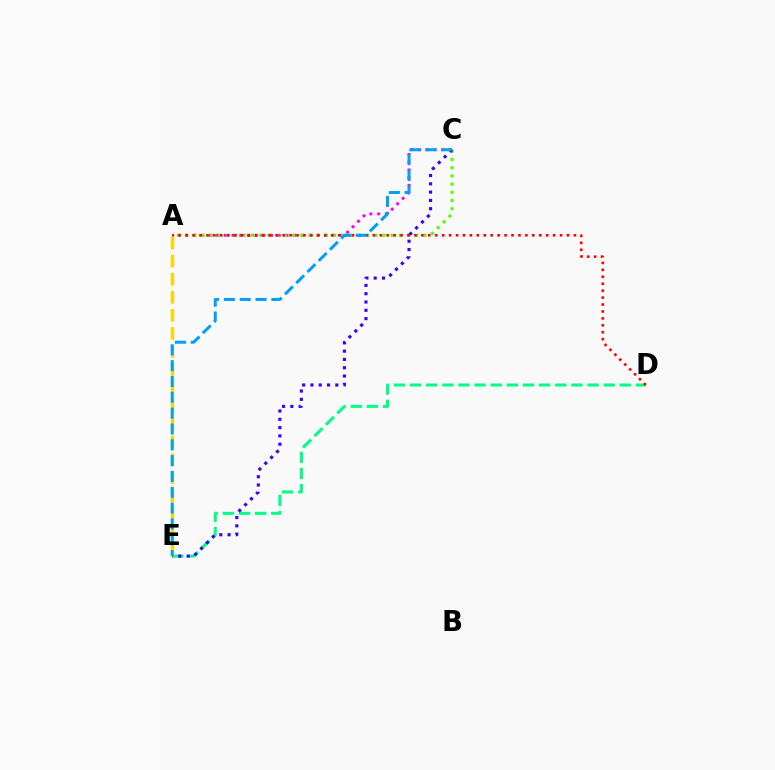{('A', 'C'): [{'color': '#ff00ed', 'line_style': 'dotted', 'thickness': 2.1}, {'color': '#4fff00', 'line_style': 'dotted', 'thickness': 2.23}], ('D', 'E'): [{'color': '#00ff86', 'line_style': 'dashed', 'thickness': 2.19}], ('C', 'E'): [{'color': '#3700ff', 'line_style': 'dotted', 'thickness': 2.25}, {'color': '#009eff', 'line_style': 'dashed', 'thickness': 2.15}], ('A', 'E'): [{'color': '#ffd500', 'line_style': 'dashed', 'thickness': 2.45}], ('A', 'D'): [{'color': '#ff0000', 'line_style': 'dotted', 'thickness': 1.88}]}